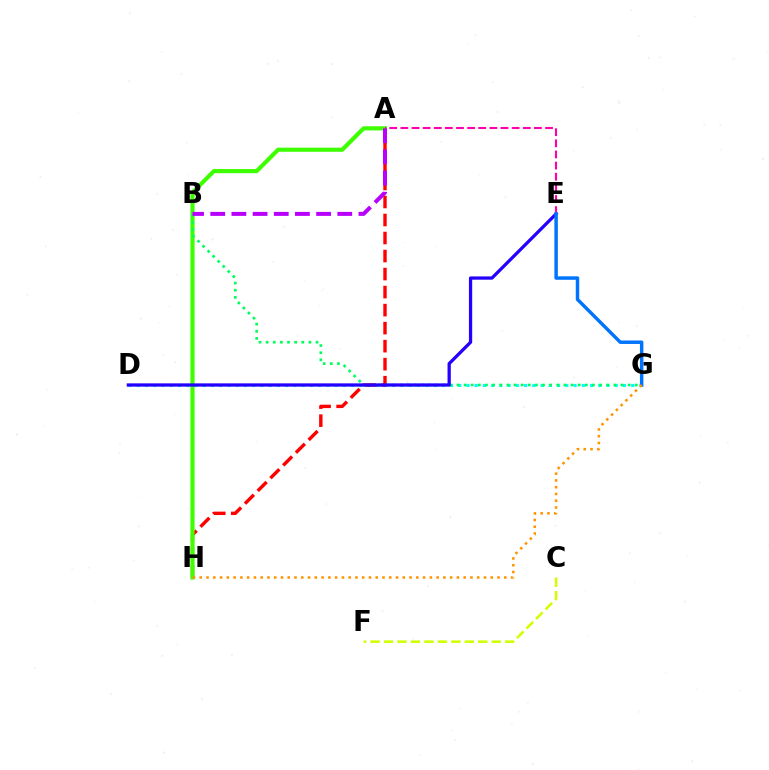{('D', 'G'): [{'color': '#00fff6', 'line_style': 'dotted', 'thickness': 2.24}], ('A', 'H'): [{'color': '#ff0000', 'line_style': 'dashed', 'thickness': 2.45}, {'color': '#3dff00', 'line_style': 'solid', 'thickness': 2.97}], ('B', 'G'): [{'color': '#00ff5c', 'line_style': 'dotted', 'thickness': 1.94}], ('A', 'B'): [{'color': '#b900ff', 'line_style': 'dashed', 'thickness': 2.88}], ('D', 'E'): [{'color': '#2500ff', 'line_style': 'solid', 'thickness': 2.35}], ('A', 'E'): [{'color': '#ff00ac', 'line_style': 'dashed', 'thickness': 1.51}], ('E', 'G'): [{'color': '#0074ff', 'line_style': 'solid', 'thickness': 2.49}], ('G', 'H'): [{'color': '#ff9400', 'line_style': 'dotted', 'thickness': 1.84}], ('C', 'F'): [{'color': '#d1ff00', 'line_style': 'dashed', 'thickness': 1.83}]}